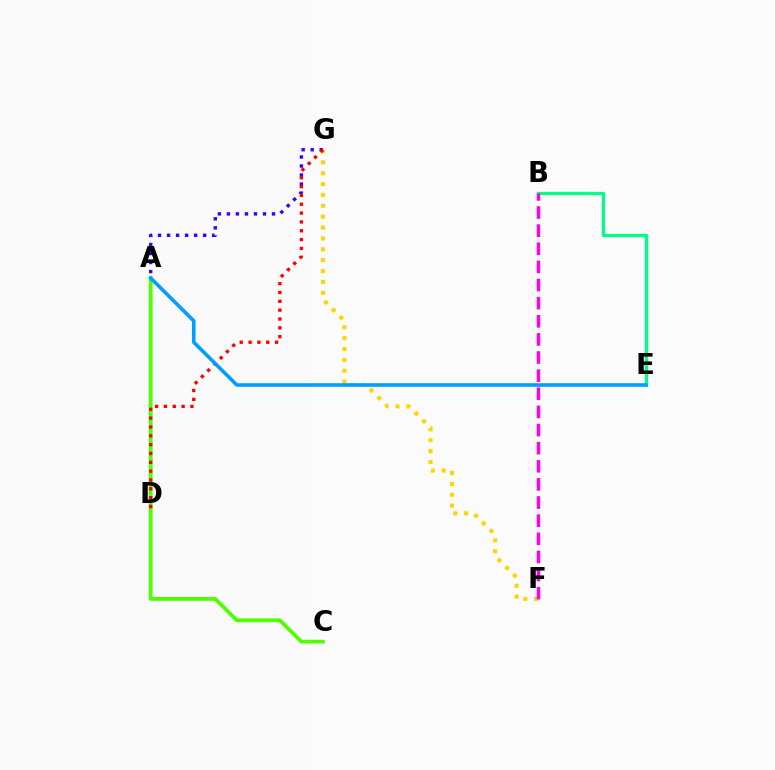{('F', 'G'): [{'color': '#ffd500', 'line_style': 'dotted', 'thickness': 2.95}], ('A', 'C'): [{'color': '#4fff00', 'line_style': 'solid', 'thickness': 2.72}], ('B', 'E'): [{'color': '#00ff86', 'line_style': 'solid', 'thickness': 2.36}], ('A', 'G'): [{'color': '#3700ff', 'line_style': 'dotted', 'thickness': 2.45}], ('D', 'G'): [{'color': '#ff0000', 'line_style': 'dotted', 'thickness': 2.4}], ('A', 'E'): [{'color': '#009eff', 'line_style': 'solid', 'thickness': 2.59}], ('B', 'F'): [{'color': '#ff00ed', 'line_style': 'dashed', 'thickness': 2.46}]}